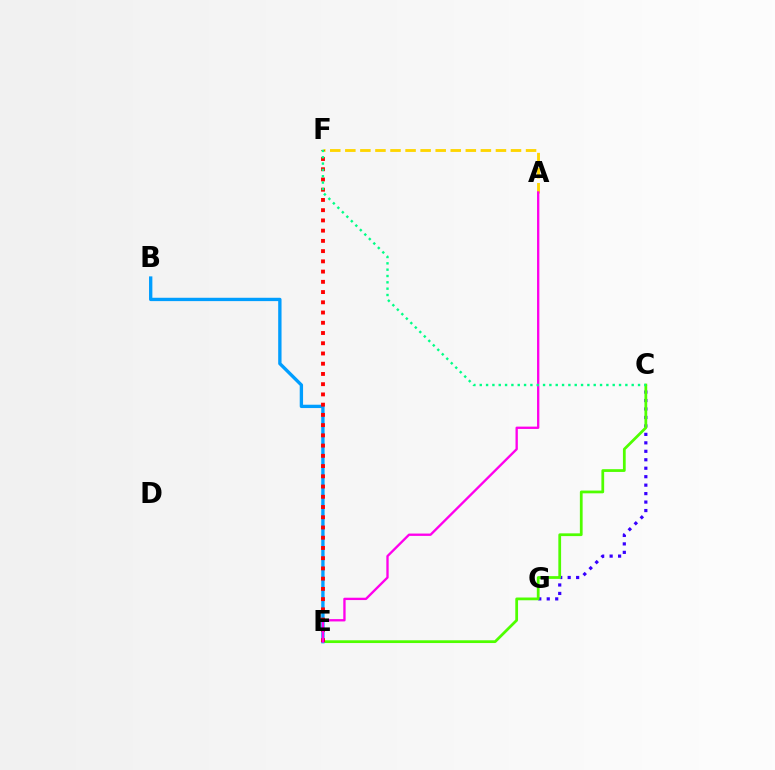{('C', 'G'): [{'color': '#3700ff', 'line_style': 'dotted', 'thickness': 2.3}], ('C', 'E'): [{'color': '#4fff00', 'line_style': 'solid', 'thickness': 1.98}], ('B', 'E'): [{'color': '#009eff', 'line_style': 'solid', 'thickness': 2.41}], ('A', 'F'): [{'color': '#ffd500', 'line_style': 'dashed', 'thickness': 2.05}], ('E', 'F'): [{'color': '#ff0000', 'line_style': 'dotted', 'thickness': 2.78}], ('A', 'E'): [{'color': '#ff00ed', 'line_style': 'solid', 'thickness': 1.68}], ('C', 'F'): [{'color': '#00ff86', 'line_style': 'dotted', 'thickness': 1.72}]}